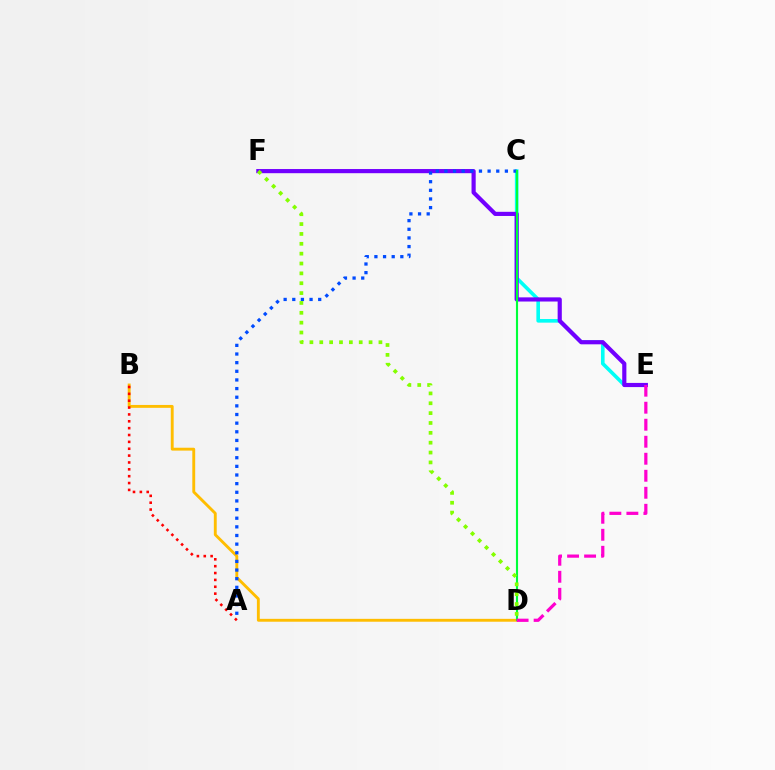{('B', 'D'): [{'color': '#ffbd00', 'line_style': 'solid', 'thickness': 2.07}], ('C', 'E'): [{'color': '#00fff6', 'line_style': 'solid', 'thickness': 2.61}], ('A', 'B'): [{'color': '#ff0000', 'line_style': 'dotted', 'thickness': 1.86}], ('E', 'F'): [{'color': '#7200ff', 'line_style': 'solid', 'thickness': 3.0}], ('A', 'C'): [{'color': '#004bff', 'line_style': 'dotted', 'thickness': 2.35}], ('C', 'D'): [{'color': '#00ff39', 'line_style': 'solid', 'thickness': 1.53}], ('D', 'E'): [{'color': '#ff00cf', 'line_style': 'dashed', 'thickness': 2.31}], ('D', 'F'): [{'color': '#84ff00', 'line_style': 'dotted', 'thickness': 2.68}]}